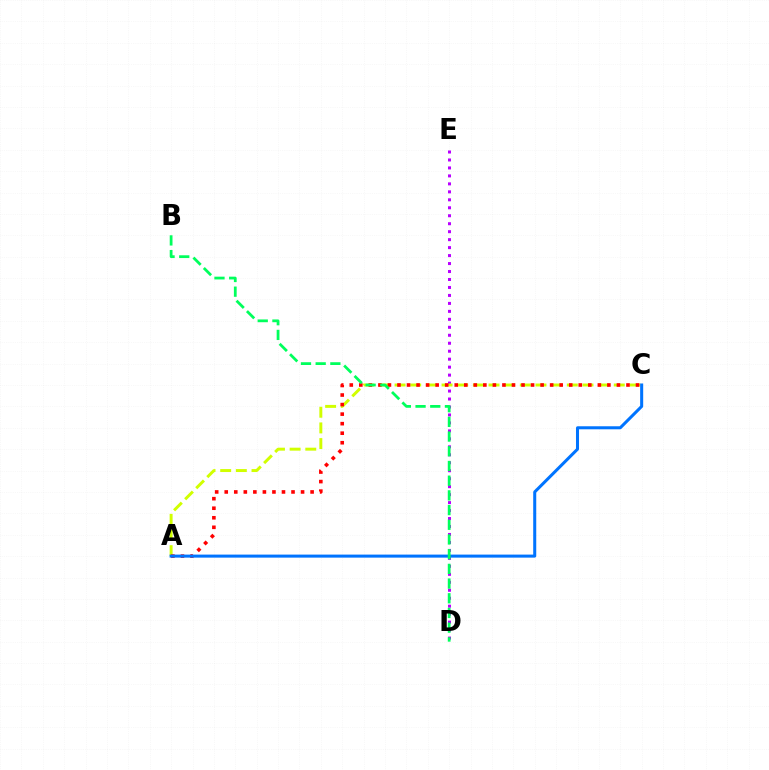{('D', 'E'): [{'color': '#b900ff', 'line_style': 'dotted', 'thickness': 2.16}], ('A', 'C'): [{'color': '#d1ff00', 'line_style': 'dashed', 'thickness': 2.13}, {'color': '#ff0000', 'line_style': 'dotted', 'thickness': 2.59}, {'color': '#0074ff', 'line_style': 'solid', 'thickness': 2.18}], ('B', 'D'): [{'color': '#00ff5c', 'line_style': 'dashed', 'thickness': 2.0}]}